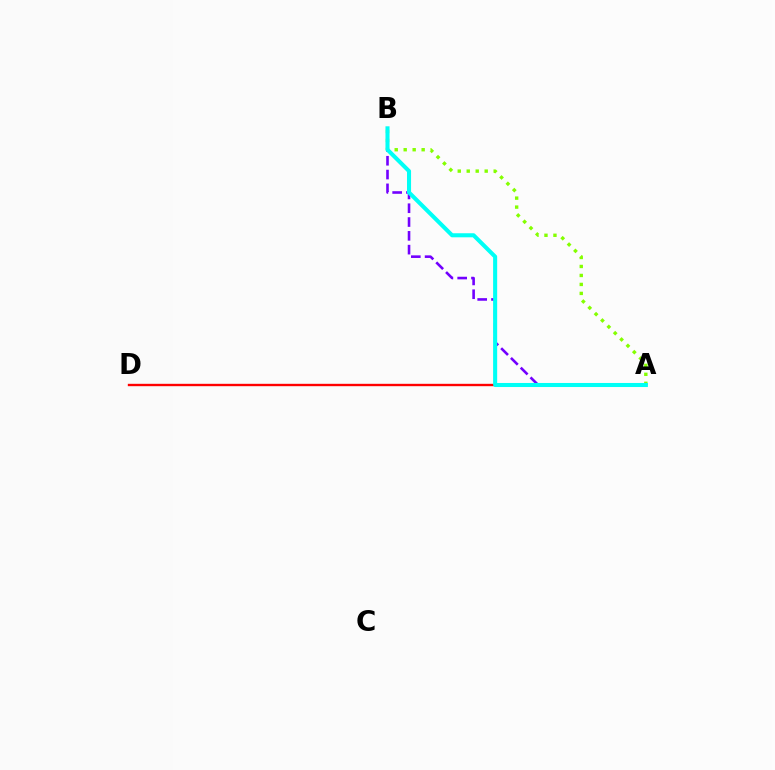{('A', 'B'): [{'color': '#7200ff', 'line_style': 'dashed', 'thickness': 1.87}, {'color': '#84ff00', 'line_style': 'dotted', 'thickness': 2.44}, {'color': '#00fff6', 'line_style': 'solid', 'thickness': 2.92}], ('A', 'D'): [{'color': '#ff0000', 'line_style': 'solid', 'thickness': 1.7}]}